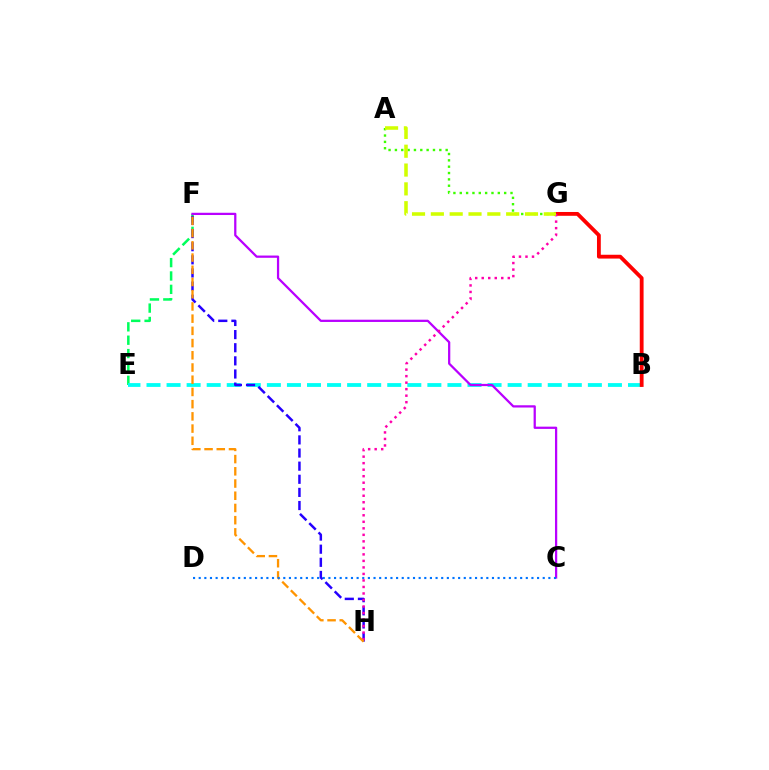{('E', 'F'): [{'color': '#00ff5c', 'line_style': 'dashed', 'thickness': 1.82}], ('B', 'E'): [{'color': '#00fff6', 'line_style': 'dashed', 'thickness': 2.73}], ('B', 'G'): [{'color': '#ff0000', 'line_style': 'solid', 'thickness': 2.75}], ('F', 'H'): [{'color': '#2500ff', 'line_style': 'dashed', 'thickness': 1.78}, {'color': '#ff9400', 'line_style': 'dashed', 'thickness': 1.66}], ('C', 'F'): [{'color': '#b900ff', 'line_style': 'solid', 'thickness': 1.62}], ('G', 'H'): [{'color': '#ff00ac', 'line_style': 'dotted', 'thickness': 1.77}], ('A', 'G'): [{'color': '#3dff00', 'line_style': 'dotted', 'thickness': 1.72}, {'color': '#d1ff00', 'line_style': 'dashed', 'thickness': 2.56}], ('C', 'D'): [{'color': '#0074ff', 'line_style': 'dotted', 'thickness': 1.53}]}